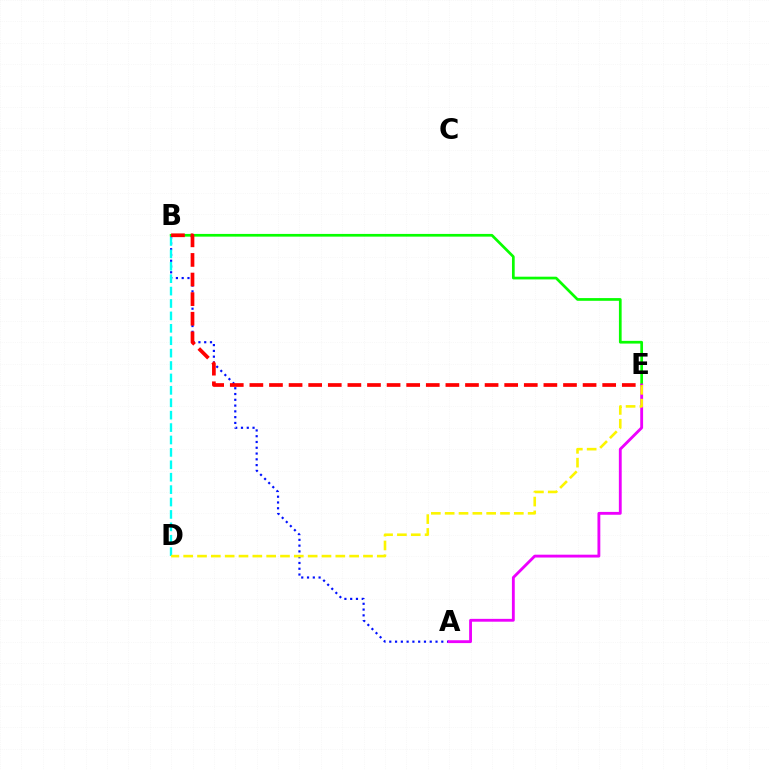{('B', 'E'): [{'color': '#08ff00', 'line_style': 'solid', 'thickness': 1.95}, {'color': '#ff0000', 'line_style': 'dashed', 'thickness': 2.66}], ('A', 'B'): [{'color': '#0010ff', 'line_style': 'dotted', 'thickness': 1.57}], ('A', 'E'): [{'color': '#ee00ff', 'line_style': 'solid', 'thickness': 2.05}], ('B', 'D'): [{'color': '#00fff6', 'line_style': 'dashed', 'thickness': 1.69}], ('D', 'E'): [{'color': '#fcf500', 'line_style': 'dashed', 'thickness': 1.88}]}